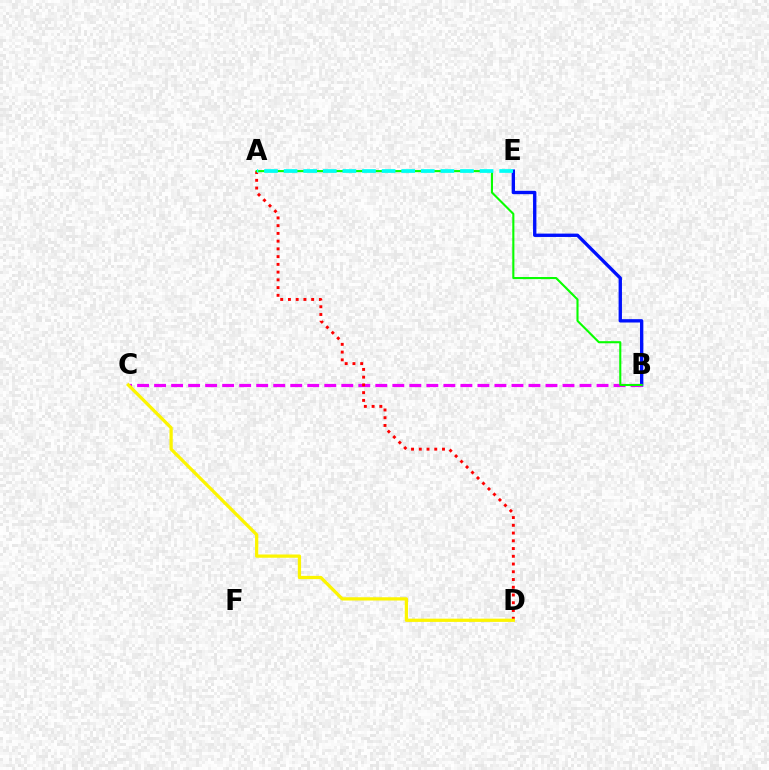{('B', 'E'): [{'color': '#0010ff', 'line_style': 'solid', 'thickness': 2.41}], ('B', 'C'): [{'color': '#ee00ff', 'line_style': 'dashed', 'thickness': 2.31}], ('A', 'D'): [{'color': '#ff0000', 'line_style': 'dotted', 'thickness': 2.1}], ('A', 'B'): [{'color': '#08ff00', 'line_style': 'solid', 'thickness': 1.51}], ('C', 'D'): [{'color': '#fcf500', 'line_style': 'solid', 'thickness': 2.34}], ('A', 'E'): [{'color': '#00fff6', 'line_style': 'dashed', 'thickness': 2.66}]}